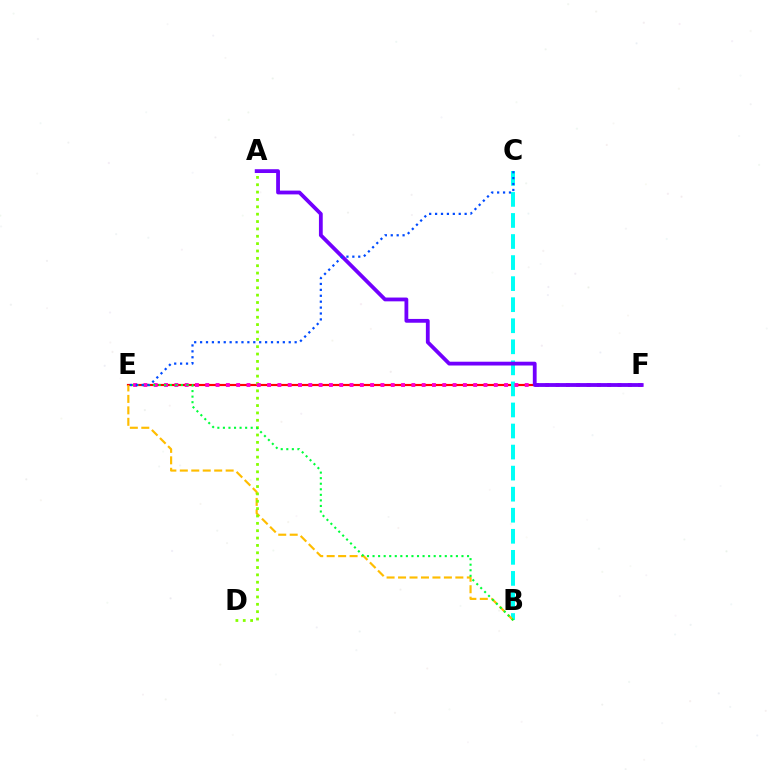{('E', 'F'): [{'color': '#ff0000', 'line_style': 'solid', 'thickness': 1.56}, {'color': '#ff00cf', 'line_style': 'dotted', 'thickness': 2.8}], ('B', 'C'): [{'color': '#00fff6', 'line_style': 'dashed', 'thickness': 2.86}], ('B', 'E'): [{'color': '#ffbd00', 'line_style': 'dashed', 'thickness': 1.56}, {'color': '#00ff39', 'line_style': 'dotted', 'thickness': 1.51}], ('A', 'D'): [{'color': '#84ff00', 'line_style': 'dotted', 'thickness': 2.0}], ('A', 'F'): [{'color': '#7200ff', 'line_style': 'solid', 'thickness': 2.73}], ('C', 'E'): [{'color': '#004bff', 'line_style': 'dotted', 'thickness': 1.61}]}